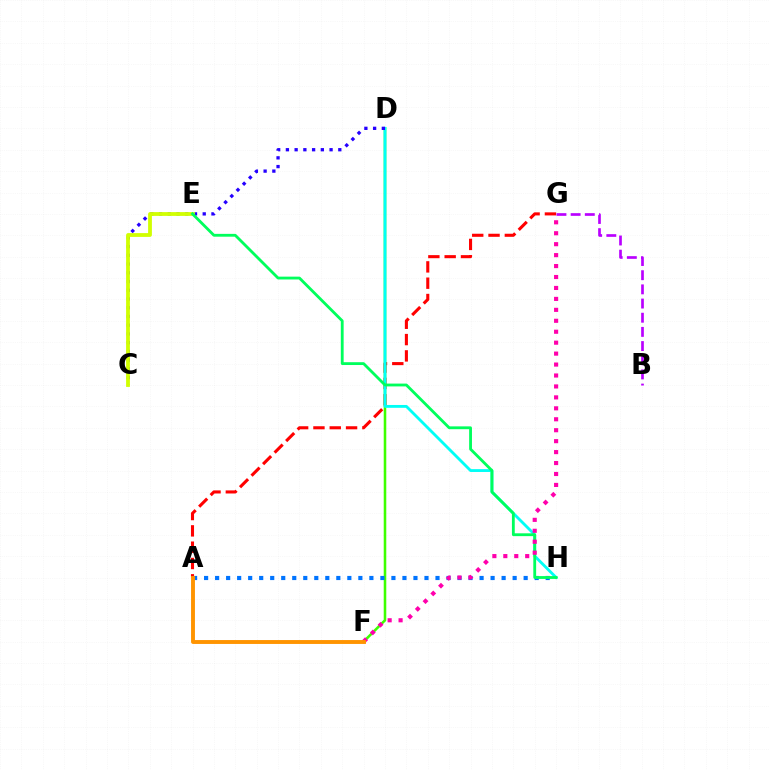{('A', 'G'): [{'color': '#ff0000', 'line_style': 'dashed', 'thickness': 2.22}], ('D', 'F'): [{'color': '#3dff00', 'line_style': 'solid', 'thickness': 1.85}], ('D', 'H'): [{'color': '#00fff6', 'line_style': 'solid', 'thickness': 2.05}], ('C', 'D'): [{'color': '#2500ff', 'line_style': 'dotted', 'thickness': 2.37}], ('A', 'H'): [{'color': '#0074ff', 'line_style': 'dotted', 'thickness': 2.99}], ('C', 'E'): [{'color': '#d1ff00', 'line_style': 'solid', 'thickness': 2.73}], ('E', 'H'): [{'color': '#00ff5c', 'line_style': 'solid', 'thickness': 2.03}], ('B', 'G'): [{'color': '#b900ff', 'line_style': 'dashed', 'thickness': 1.93}], ('F', 'G'): [{'color': '#ff00ac', 'line_style': 'dotted', 'thickness': 2.97}], ('A', 'F'): [{'color': '#ff9400', 'line_style': 'solid', 'thickness': 2.8}]}